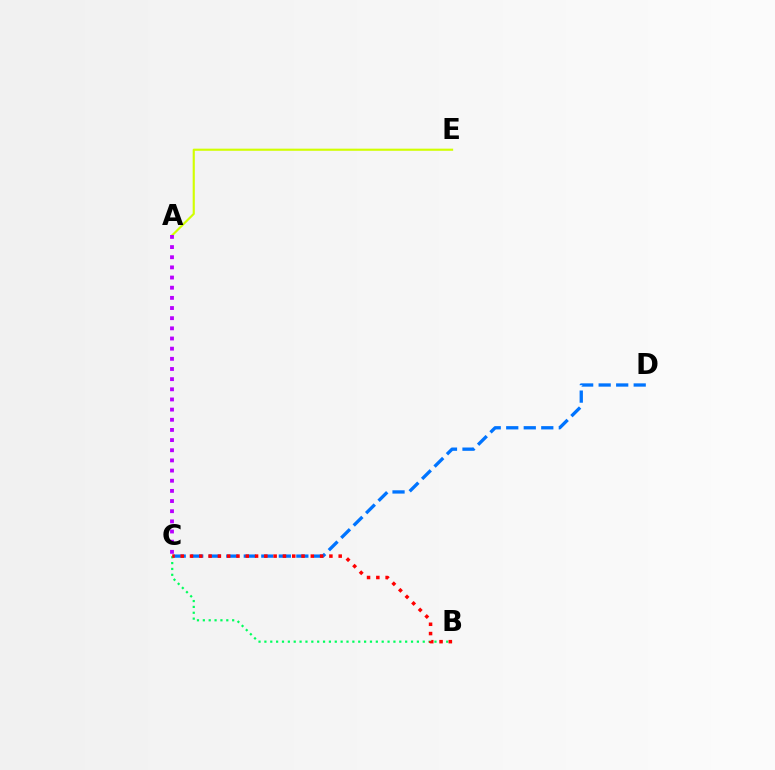{('C', 'D'): [{'color': '#0074ff', 'line_style': 'dashed', 'thickness': 2.38}], ('A', 'E'): [{'color': '#d1ff00', 'line_style': 'solid', 'thickness': 1.54}], ('A', 'C'): [{'color': '#b900ff', 'line_style': 'dotted', 'thickness': 2.76}], ('B', 'C'): [{'color': '#00ff5c', 'line_style': 'dotted', 'thickness': 1.59}, {'color': '#ff0000', 'line_style': 'dotted', 'thickness': 2.52}]}